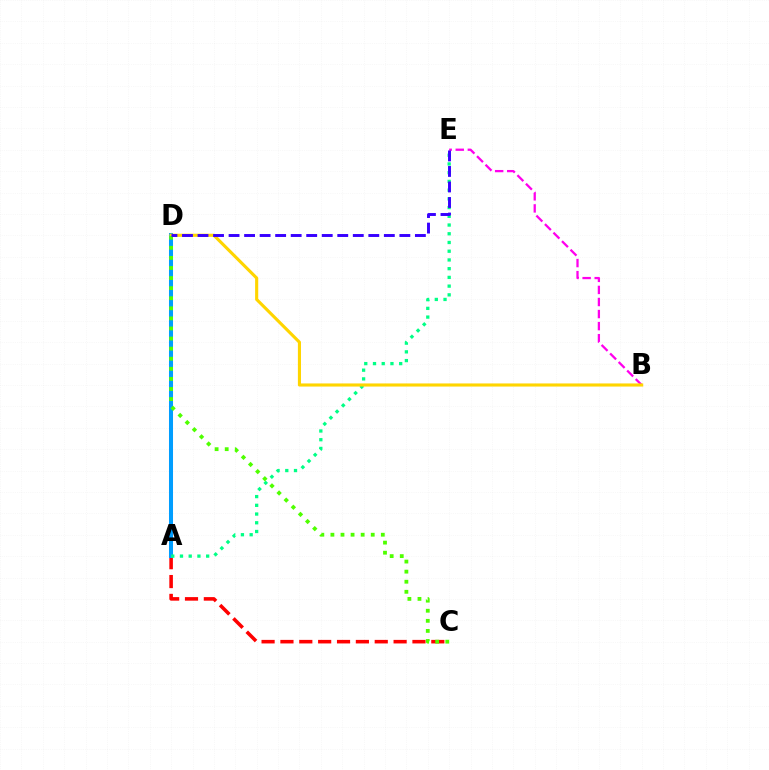{('A', 'C'): [{'color': '#ff0000', 'line_style': 'dashed', 'thickness': 2.56}], ('A', 'D'): [{'color': '#009eff', 'line_style': 'solid', 'thickness': 2.9}], ('B', 'E'): [{'color': '#ff00ed', 'line_style': 'dashed', 'thickness': 1.64}], ('A', 'E'): [{'color': '#00ff86', 'line_style': 'dotted', 'thickness': 2.37}], ('B', 'D'): [{'color': '#ffd500', 'line_style': 'solid', 'thickness': 2.24}], ('C', 'D'): [{'color': '#4fff00', 'line_style': 'dotted', 'thickness': 2.74}], ('D', 'E'): [{'color': '#3700ff', 'line_style': 'dashed', 'thickness': 2.11}]}